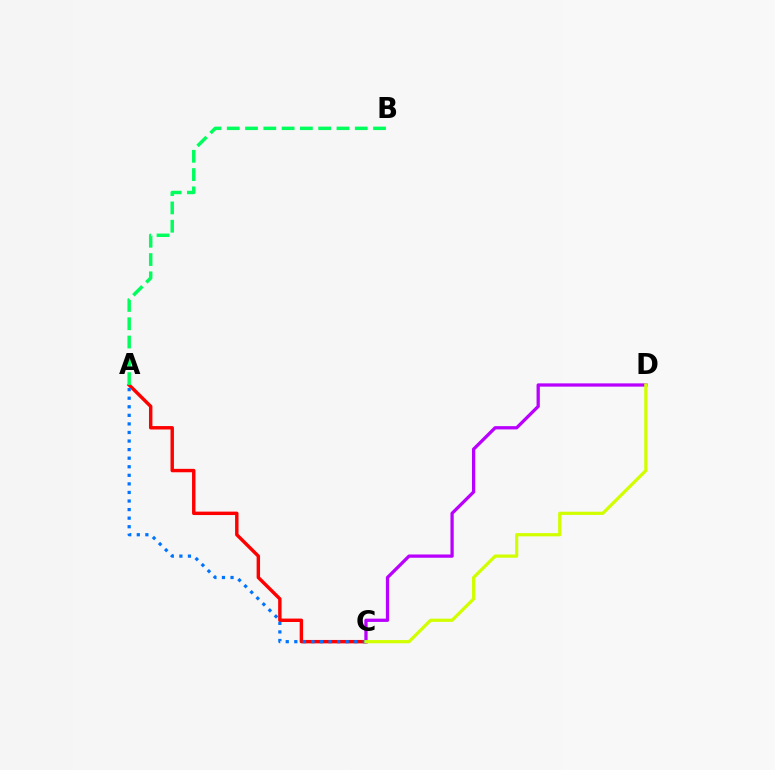{('A', 'C'): [{'color': '#ff0000', 'line_style': 'solid', 'thickness': 2.47}, {'color': '#0074ff', 'line_style': 'dotted', 'thickness': 2.33}], ('C', 'D'): [{'color': '#b900ff', 'line_style': 'solid', 'thickness': 2.35}, {'color': '#d1ff00', 'line_style': 'solid', 'thickness': 2.31}], ('A', 'B'): [{'color': '#00ff5c', 'line_style': 'dashed', 'thickness': 2.48}]}